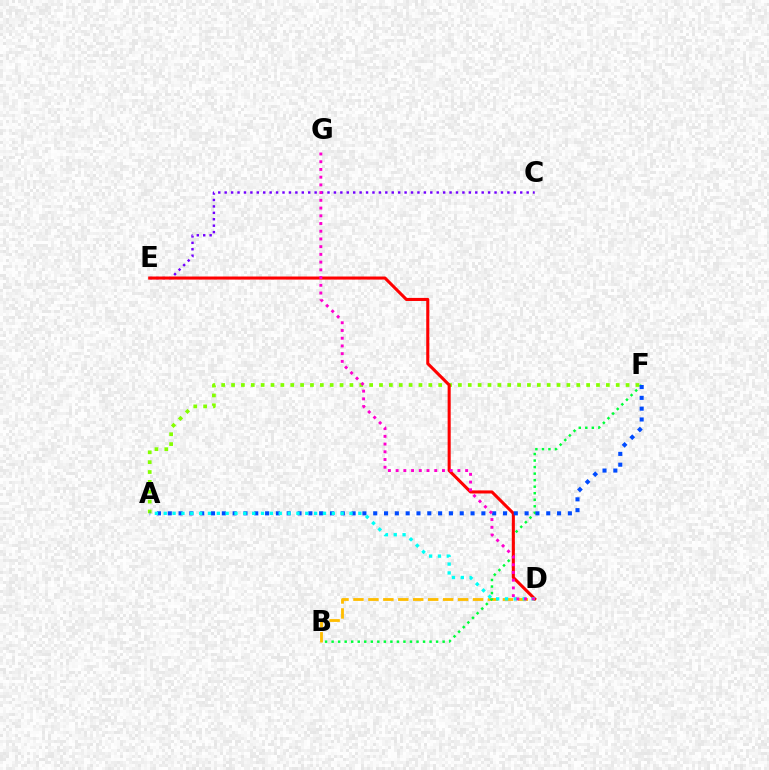{('C', 'E'): [{'color': '#7200ff', 'line_style': 'dotted', 'thickness': 1.75}], ('B', 'D'): [{'color': '#ffbd00', 'line_style': 'dashed', 'thickness': 2.03}], ('B', 'F'): [{'color': '#00ff39', 'line_style': 'dotted', 'thickness': 1.77}], ('A', 'F'): [{'color': '#84ff00', 'line_style': 'dotted', 'thickness': 2.68}, {'color': '#004bff', 'line_style': 'dotted', 'thickness': 2.94}], ('D', 'E'): [{'color': '#ff0000', 'line_style': 'solid', 'thickness': 2.21}], ('A', 'D'): [{'color': '#00fff6', 'line_style': 'dotted', 'thickness': 2.4}], ('D', 'G'): [{'color': '#ff00cf', 'line_style': 'dotted', 'thickness': 2.1}]}